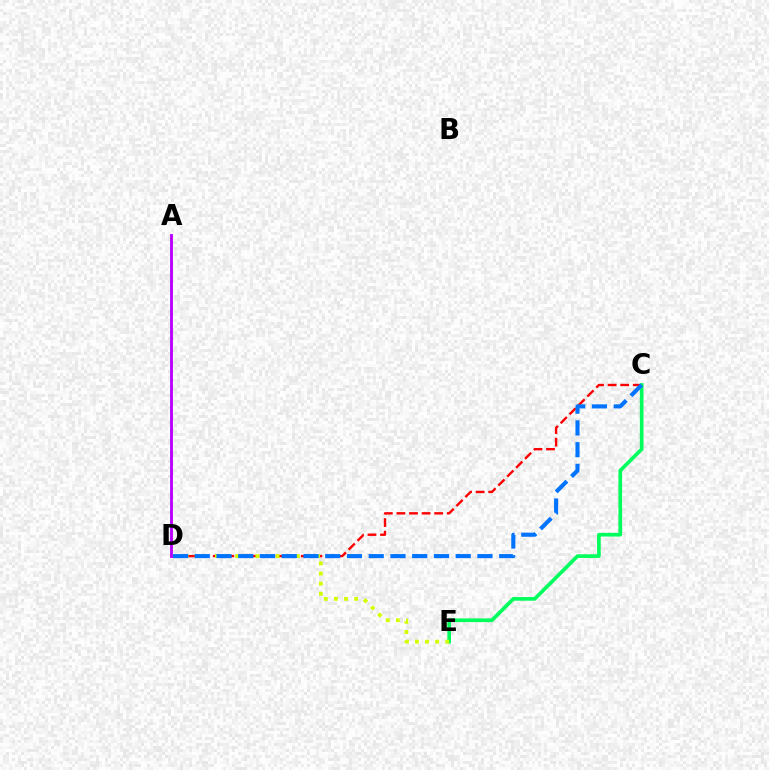{('C', 'D'): [{'color': '#ff0000', 'line_style': 'dashed', 'thickness': 1.71}, {'color': '#0074ff', 'line_style': 'dashed', 'thickness': 2.95}], ('C', 'E'): [{'color': '#00ff5c', 'line_style': 'solid', 'thickness': 2.65}], ('D', 'E'): [{'color': '#d1ff00', 'line_style': 'dotted', 'thickness': 2.75}], ('A', 'D'): [{'color': '#b900ff', 'line_style': 'solid', 'thickness': 2.06}]}